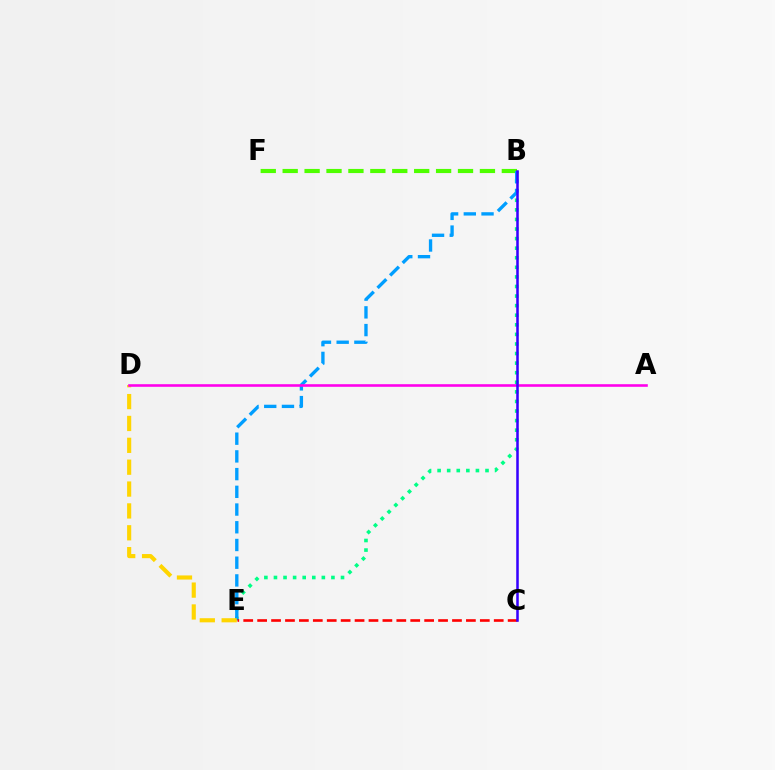{('B', 'E'): [{'color': '#00ff86', 'line_style': 'dotted', 'thickness': 2.6}, {'color': '#009eff', 'line_style': 'dashed', 'thickness': 2.41}], ('B', 'F'): [{'color': '#4fff00', 'line_style': 'dashed', 'thickness': 2.98}], ('D', 'E'): [{'color': '#ffd500', 'line_style': 'dashed', 'thickness': 2.97}], ('C', 'E'): [{'color': '#ff0000', 'line_style': 'dashed', 'thickness': 1.89}], ('A', 'D'): [{'color': '#ff00ed', 'line_style': 'solid', 'thickness': 1.88}], ('B', 'C'): [{'color': '#3700ff', 'line_style': 'solid', 'thickness': 1.83}]}